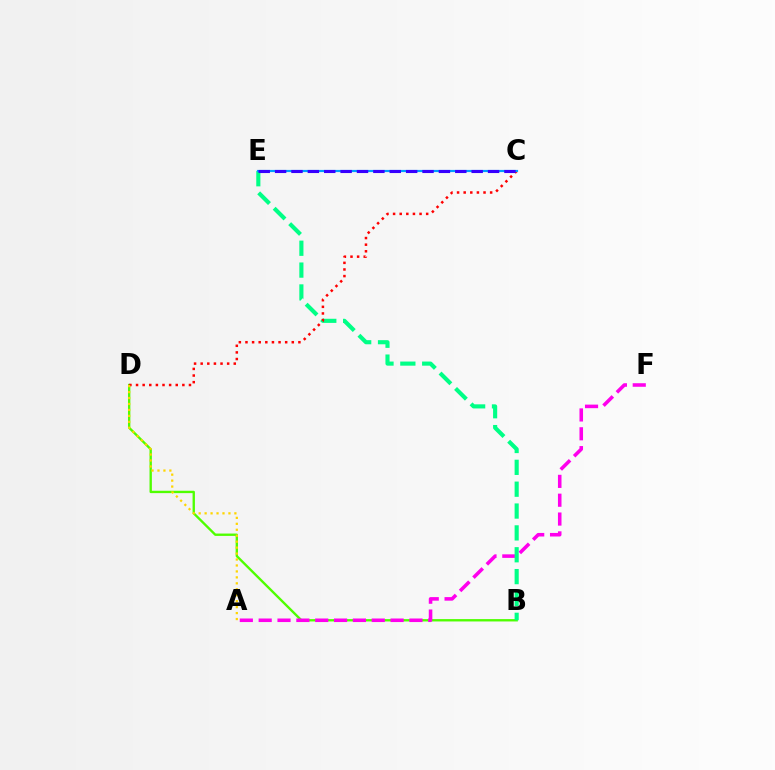{('B', 'D'): [{'color': '#4fff00', 'line_style': 'solid', 'thickness': 1.7}], ('A', 'F'): [{'color': '#ff00ed', 'line_style': 'dashed', 'thickness': 2.56}], ('B', 'E'): [{'color': '#00ff86', 'line_style': 'dashed', 'thickness': 2.97}], ('C', 'D'): [{'color': '#ff0000', 'line_style': 'dotted', 'thickness': 1.8}], ('A', 'D'): [{'color': '#ffd500', 'line_style': 'dotted', 'thickness': 1.62}], ('C', 'E'): [{'color': '#009eff', 'line_style': 'solid', 'thickness': 1.57}, {'color': '#3700ff', 'line_style': 'dashed', 'thickness': 2.23}]}